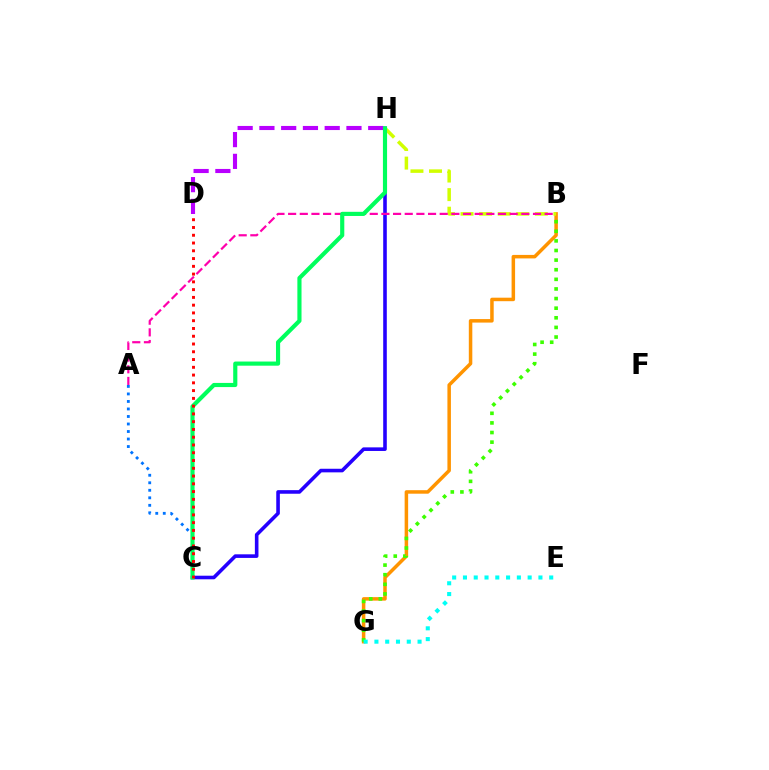{('A', 'C'): [{'color': '#0074ff', 'line_style': 'dotted', 'thickness': 2.04}], ('B', 'G'): [{'color': '#ff9400', 'line_style': 'solid', 'thickness': 2.52}, {'color': '#3dff00', 'line_style': 'dotted', 'thickness': 2.61}], ('C', 'H'): [{'color': '#2500ff', 'line_style': 'solid', 'thickness': 2.59}, {'color': '#00ff5c', 'line_style': 'solid', 'thickness': 2.99}], ('B', 'H'): [{'color': '#d1ff00', 'line_style': 'dashed', 'thickness': 2.52}], ('D', 'H'): [{'color': '#b900ff', 'line_style': 'dashed', 'thickness': 2.96}], ('E', 'G'): [{'color': '#00fff6', 'line_style': 'dotted', 'thickness': 2.93}], ('A', 'B'): [{'color': '#ff00ac', 'line_style': 'dashed', 'thickness': 1.58}], ('C', 'D'): [{'color': '#ff0000', 'line_style': 'dotted', 'thickness': 2.11}]}